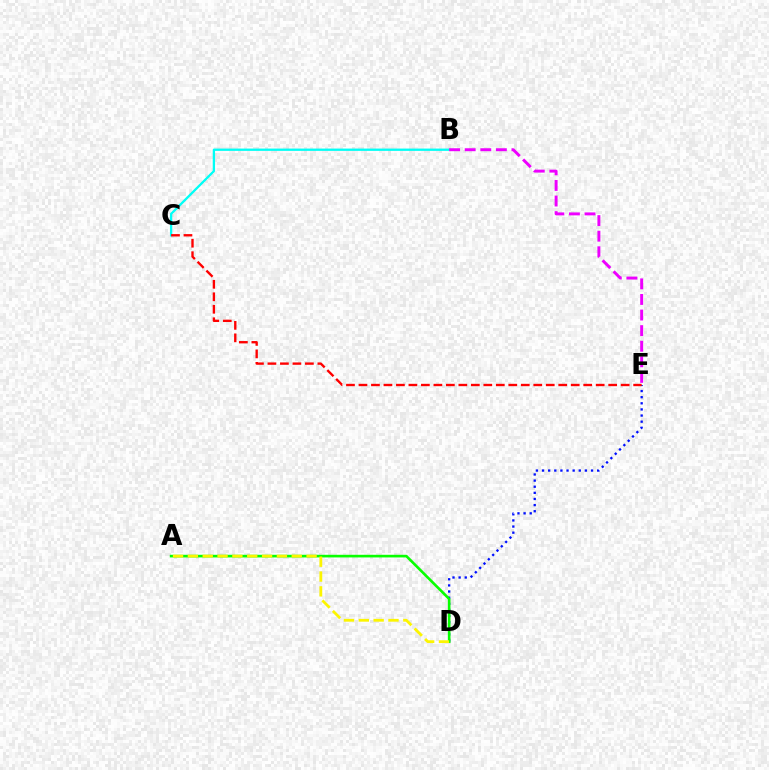{('D', 'E'): [{'color': '#0010ff', 'line_style': 'dotted', 'thickness': 1.66}], ('A', 'D'): [{'color': '#08ff00', 'line_style': 'solid', 'thickness': 1.9}, {'color': '#fcf500', 'line_style': 'dashed', 'thickness': 2.02}], ('B', 'C'): [{'color': '#00fff6', 'line_style': 'solid', 'thickness': 1.66}], ('B', 'E'): [{'color': '#ee00ff', 'line_style': 'dashed', 'thickness': 2.12}], ('C', 'E'): [{'color': '#ff0000', 'line_style': 'dashed', 'thickness': 1.7}]}